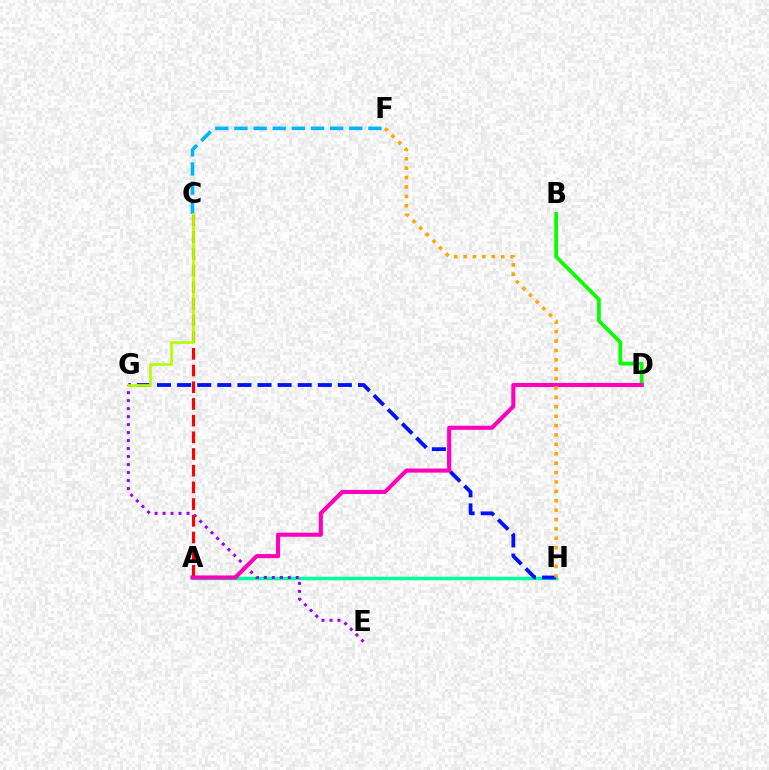{('B', 'D'): [{'color': '#08ff00', 'line_style': 'solid', 'thickness': 2.7}], ('A', 'H'): [{'color': '#00ff9d', 'line_style': 'solid', 'thickness': 2.49}], ('E', 'G'): [{'color': '#9b00ff', 'line_style': 'dotted', 'thickness': 2.17}], ('G', 'H'): [{'color': '#0010ff', 'line_style': 'dashed', 'thickness': 2.73}], ('A', 'C'): [{'color': '#ff0000', 'line_style': 'dashed', 'thickness': 2.27}], ('C', 'F'): [{'color': '#00b5ff', 'line_style': 'dashed', 'thickness': 2.6}], ('A', 'D'): [{'color': '#ff00bd', 'line_style': 'solid', 'thickness': 2.94}], ('F', 'H'): [{'color': '#ffa500', 'line_style': 'dotted', 'thickness': 2.55}], ('C', 'G'): [{'color': '#b3ff00', 'line_style': 'solid', 'thickness': 1.94}]}